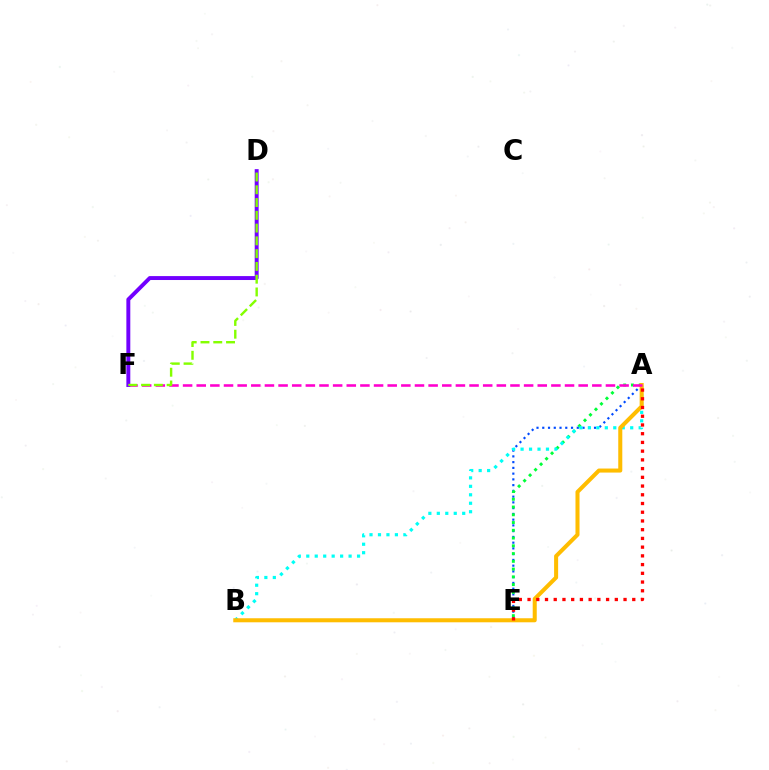{('A', 'E'): [{'color': '#004bff', 'line_style': 'dotted', 'thickness': 1.56}, {'color': '#00ff39', 'line_style': 'dotted', 'thickness': 2.11}, {'color': '#ff0000', 'line_style': 'dotted', 'thickness': 2.37}], ('A', 'B'): [{'color': '#00fff6', 'line_style': 'dotted', 'thickness': 2.3}, {'color': '#ffbd00', 'line_style': 'solid', 'thickness': 2.91}], ('A', 'F'): [{'color': '#ff00cf', 'line_style': 'dashed', 'thickness': 1.85}], ('D', 'F'): [{'color': '#7200ff', 'line_style': 'solid', 'thickness': 2.83}, {'color': '#84ff00', 'line_style': 'dashed', 'thickness': 1.74}]}